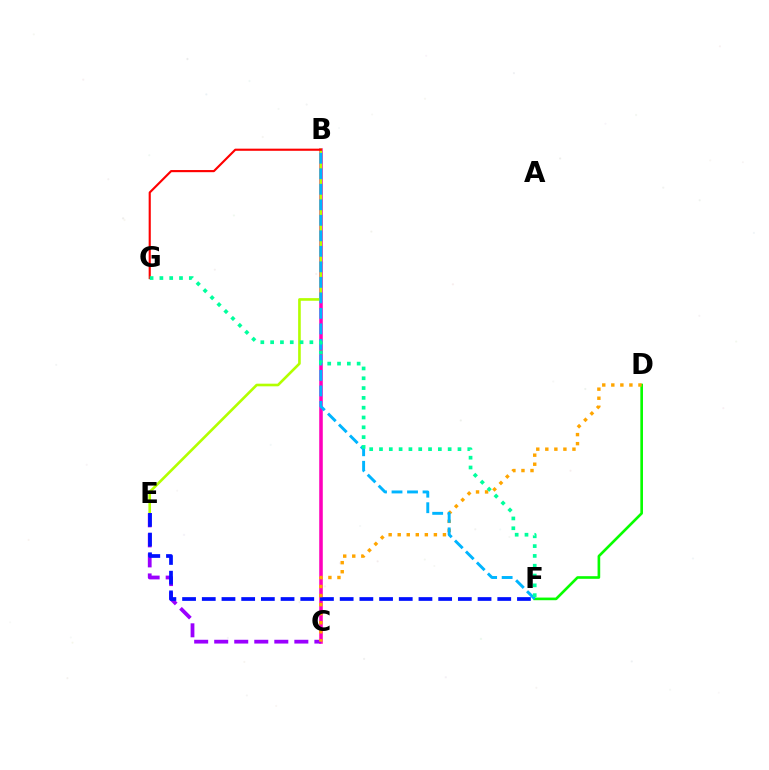{('B', 'C'): [{'color': '#ff00bd', 'line_style': 'solid', 'thickness': 2.57}], ('B', 'E'): [{'color': '#b3ff00', 'line_style': 'solid', 'thickness': 1.89}], ('C', 'E'): [{'color': '#9b00ff', 'line_style': 'dashed', 'thickness': 2.72}], ('D', 'F'): [{'color': '#08ff00', 'line_style': 'solid', 'thickness': 1.9}], ('E', 'F'): [{'color': '#0010ff', 'line_style': 'dashed', 'thickness': 2.68}], ('B', 'G'): [{'color': '#ff0000', 'line_style': 'solid', 'thickness': 1.54}], ('C', 'D'): [{'color': '#ffa500', 'line_style': 'dotted', 'thickness': 2.46}], ('B', 'F'): [{'color': '#00b5ff', 'line_style': 'dashed', 'thickness': 2.11}], ('F', 'G'): [{'color': '#00ff9d', 'line_style': 'dotted', 'thickness': 2.67}]}